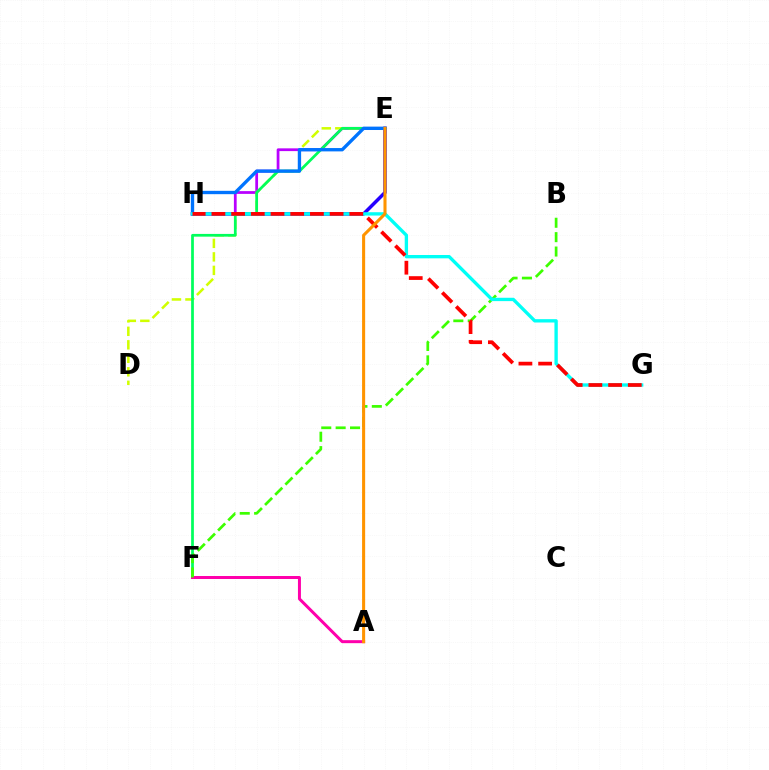{('E', 'H'): [{'color': '#2500ff', 'line_style': 'solid', 'thickness': 2.51}, {'color': '#b900ff', 'line_style': 'solid', 'thickness': 1.99}, {'color': '#0074ff', 'line_style': 'solid', 'thickness': 2.41}], ('D', 'E'): [{'color': '#d1ff00', 'line_style': 'dashed', 'thickness': 1.83}], ('E', 'F'): [{'color': '#00ff5c', 'line_style': 'solid', 'thickness': 1.97}], ('A', 'F'): [{'color': '#ff00ac', 'line_style': 'solid', 'thickness': 2.15}], ('B', 'F'): [{'color': '#3dff00', 'line_style': 'dashed', 'thickness': 1.95}], ('G', 'H'): [{'color': '#00fff6', 'line_style': 'solid', 'thickness': 2.41}, {'color': '#ff0000', 'line_style': 'dashed', 'thickness': 2.68}], ('A', 'E'): [{'color': '#ff9400', 'line_style': 'solid', 'thickness': 2.21}]}